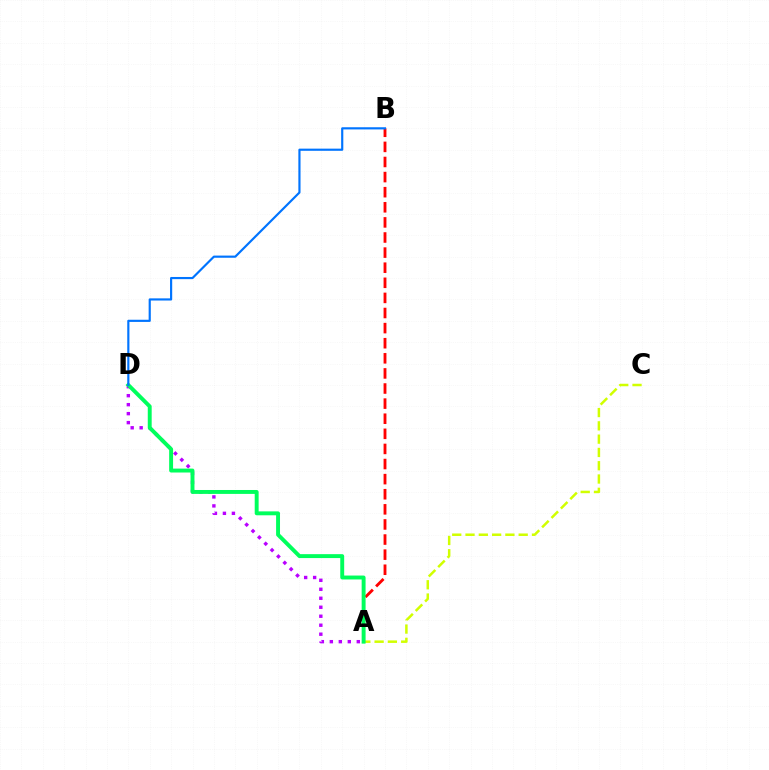{('A', 'B'): [{'color': '#ff0000', 'line_style': 'dashed', 'thickness': 2.05}], ('A', 'D'): [{'color': '#b900ff', 'line_style': 'dotted', 'thickness': 2.44}, {'color': '#00ff5c', 'line_style': 'solid', 'thickness': 2.82}], ('A', 'C'): [{'color': '#d1ff00', 'line_style': 'dashed', 'thickness': 1.81}], ('B', 'D'): [{'color': '#0074ff', 'line_style': 'solid', 'thickness': 1.56}]}